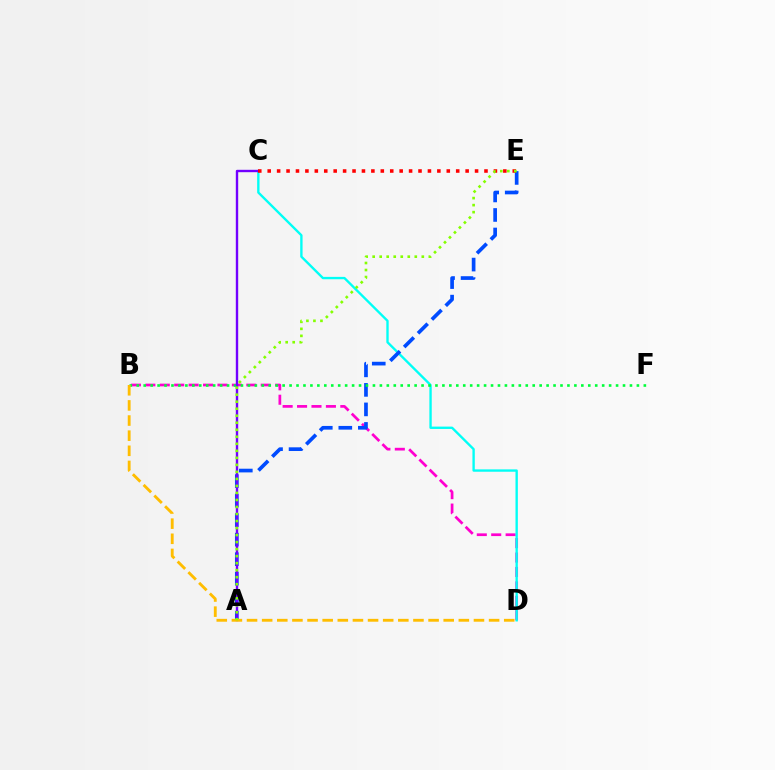{('B', 'D'): [{'color': '#ff00cf', 'line_style': 'dashed', 'thickness': 1.96}, {'color': '#ffbd00', 'line_style': 'dashed', 'thickness': 2.06}], ('C', 'D'): [{'color': '#00fff6', 'line_style': 'solid', 'thickness': 1.7}], ('A', 'E'): [{'color': '#004bff', 'line_style': 'dashed', 'thickness': 2.65}, {'color': '#84ff00', 'line_style': 'dotted', 'thickness': 1.91}], ('B', 'F'): [{'color': '#00ff39', 'line_style': 'dotted', 'thickness': 1.89}], ('A', 'C'): [{'color': '#7200ff', 'line_style': 'solid', 'thickness': 1.72}], ('C', 'E'): [{'color': '#ff0000', 'line_style': 'dotted', 'thickness': 2.56}]}